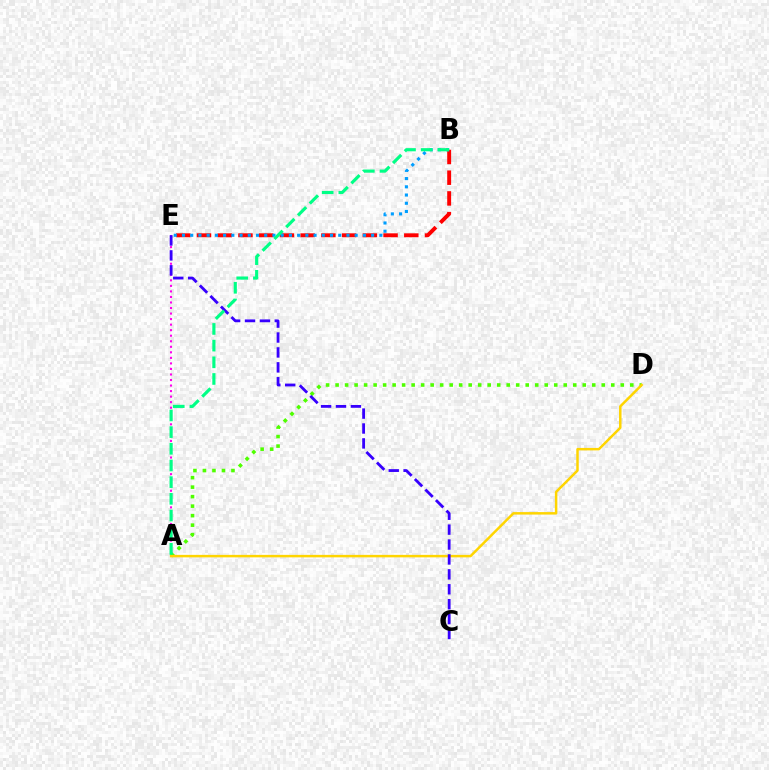{('A', 'D'): [{'color': '#4fff00', 'line_style': 'dotted', 'thickness': 2.58}, {'color': '#ffd500', 'line_style': 'solid', 'thickness': 1.79}], ('A', 'E'): [{'color': '#ff00ed', 'line_style': 'dotted', 'thickness': 1.5}], ('B', 'E'): [{'color': '#ff0000', 'line_style': 'dashed', 'thickness': 2.82}, {'color': '#009eff', 'line_style': 'dotted', 'thickness': 2.23}], ('C', 'E'): [{'color': '#3700ff', 'line_style': 'dashed', 'thickness': 2.03}], ('A', 'B'): [{'color': '#00ff86', 'line_style': 'dashed', 'thickness': 2.27}]}